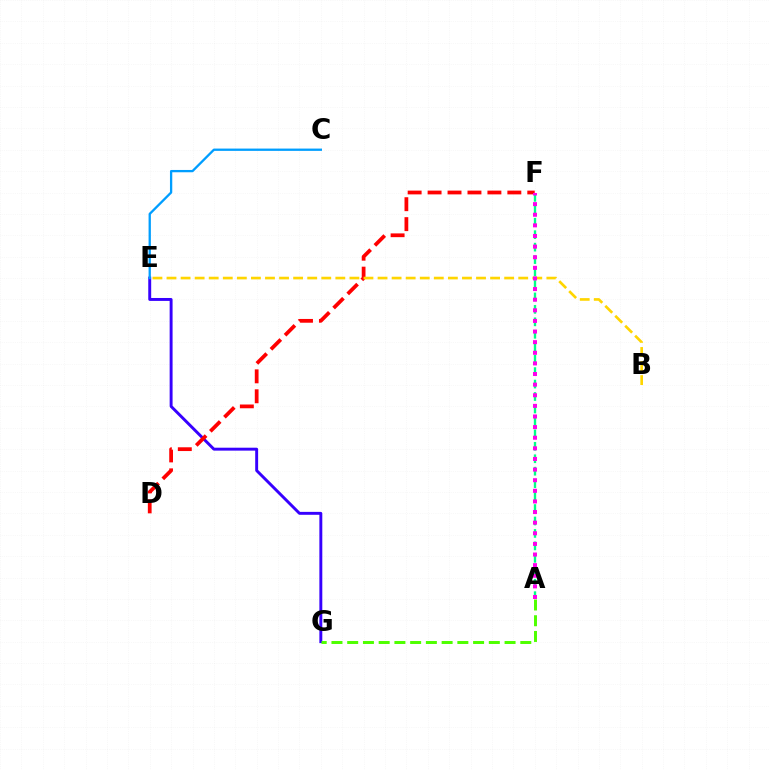{('E', 'G'): [{'color': '#3700ff', 'line_style': 'solid', 'thickness': 2.11}], ('C', 'E'): [{'color': '#009eff', 'line_style': 'solid', 'thickness': 1.66}], ('D', 'F'): [{'color': '#ff0000', 'line_style': 'dashed', 'thickness': 2.71}], ('A', 'F'): [{'color': '#00ff86', 'line_style': 'dashed', 'thickness': 1.69}, {'color': '#ff00ed', 'line_style': 'dotted', 'thickness': 2.88}], ('B', 'E'): [{'color': '#ffd500', 'line_style': 'dashed', 'thickness': 1.91}], ('A', 'G'): [{'color': '#4fff00', 'line_style': 'dashed', 'thickness': 2.14}]}